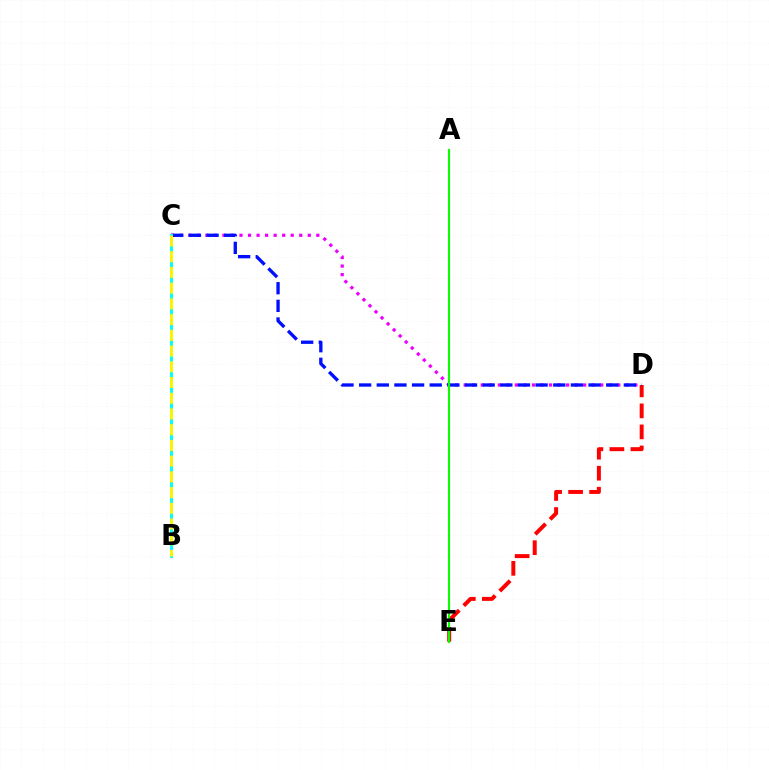{('C', 'D'): [{'color': '#ee00ff', 'line_style': 'dotted', 'thickness': 2.32}, {'color': '#0010ff', 'line_style': 'dashed', 'thickness': 2.4}], ('D', 'E'): [{'color': '#ff0000', 'line_style': 'dashed', 'thickness': 2.86}], ('B', 'C'): [{'color': '#00fff6', 'line_style': 'solid', 'thickness': 2.11}, {'color': '#fcf500', 'line_style': 'dashed', 'thickness': 2.14}], ('A', 'E'): [{'color': '#08ff00', 'line_style': 'solid', 'thickness': 1.52}]}